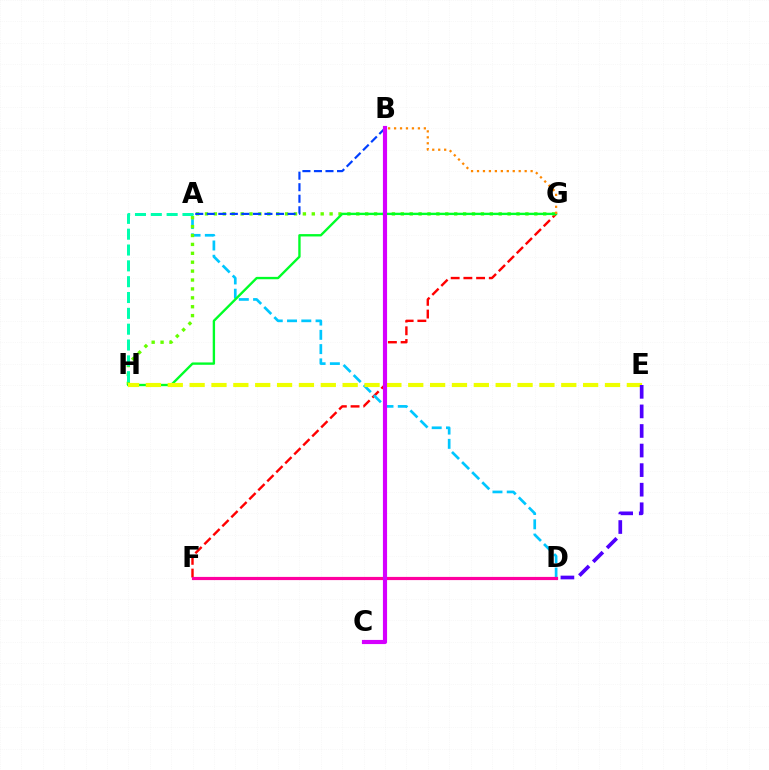{('F', 'G'): [{'color': '#ff0000', 'line_style': 'dashed', 'thickness': 1.73}], ('A', 'D'): [{'color': '#00c7ff', 'line_style': 'dashed', 'thickness': 1.94}], ('G', 'H'): [{'color': '#66ff00', 'line_style': 'dotted', 'thickness': 2.42}, {'color': '#00ff27', 'line_style': 'solid', 'thickness': 1.7}], ('A', 'B'): [{'color': '#003fff', 'line_style': 'dashed', 'thickness': 1.57}], ('E', 'H'): [{'color': '#eeff00', 'line_style': 'dashed', 'thickness': 2.97}], ('D', 'F'): [{'color': '#ff00a0', 'line_style': 'solid', 'thickness': 2.29}], ('A', 'H'): [{'color': '#00ffaf', 'line_style': 'dashed', 'thickness': 2.15}], ('B', 'G'): [{'color': '#ff8800', 'line_style': 'dotted', 'thickness': 1.62}], ('D', 'E'): [{'color': '#4f00ff', 'line_style': 'dashed', 'thickness': 2.66}], ('B', 'C'): [{'color': '#d600ff', 'line_style': 'solid', 'thickness': 2.99}]}